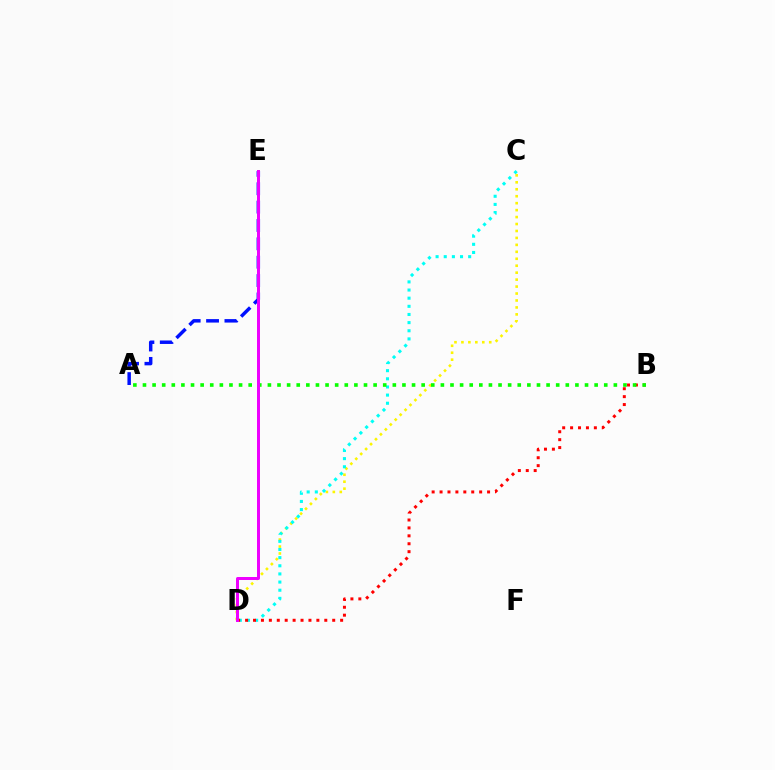{('C', 'D'): [{'color': '#fcf500', 'line_style': 'dotted', 'thickness': 1.89}, {'color': '#00fff6', 'line_style': 'dotted', 'thickness': 2.21}], ('A', 'E'): [{'color': '#0010ff', 'line_style': 'dashed', 'thickness': 2.5}], ('B', 'D'): [{'color': '#ff0000', 'line_style': 'dotted', 'thickness': 2.15}], ('A', 'B'): [{'color': '#08ff00', 'line_style': 'dotted', 'thickness': 2.61}], ('D', 'E'): [{'color': '#ee00ff', 'line_style': 'solid', 'thickness': 2.15}]}